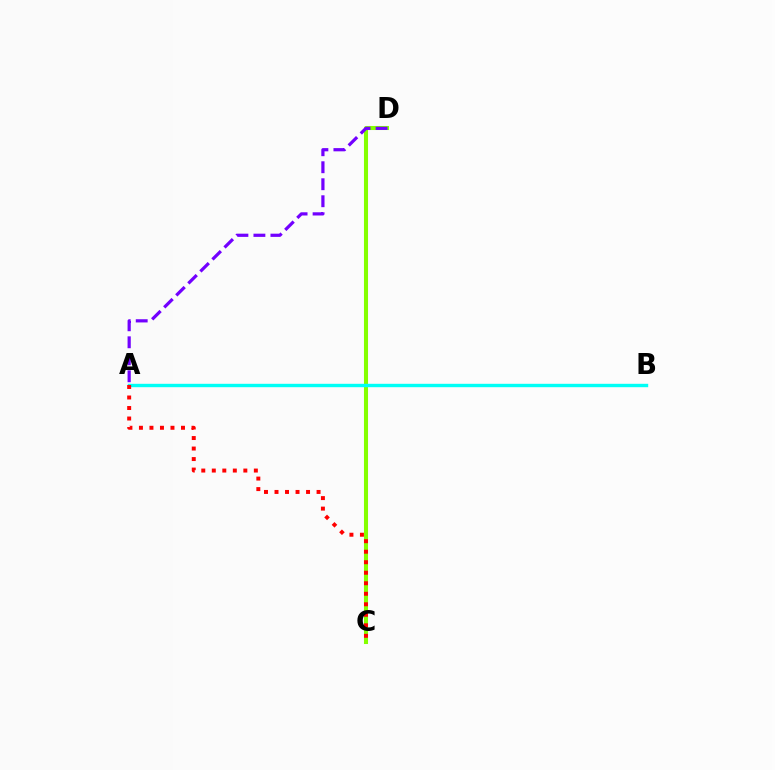{('C', 'D'): [{'color': '#84ff00', 'line_style': 'solid', 'thickness': 2.93}], ('A', 'B'): [{'color': '#00fff6', 'line_style': 'solid', 'thickness': 2.44}], ('A', 'C'): [{'color': '#ff0000', 'line_style': 'dotted', 'thickness': 2.86}], ('A', 'D'): [{'color': '#7200ff', 'line_style': 'dashed', 'thickness': 2.31}]}